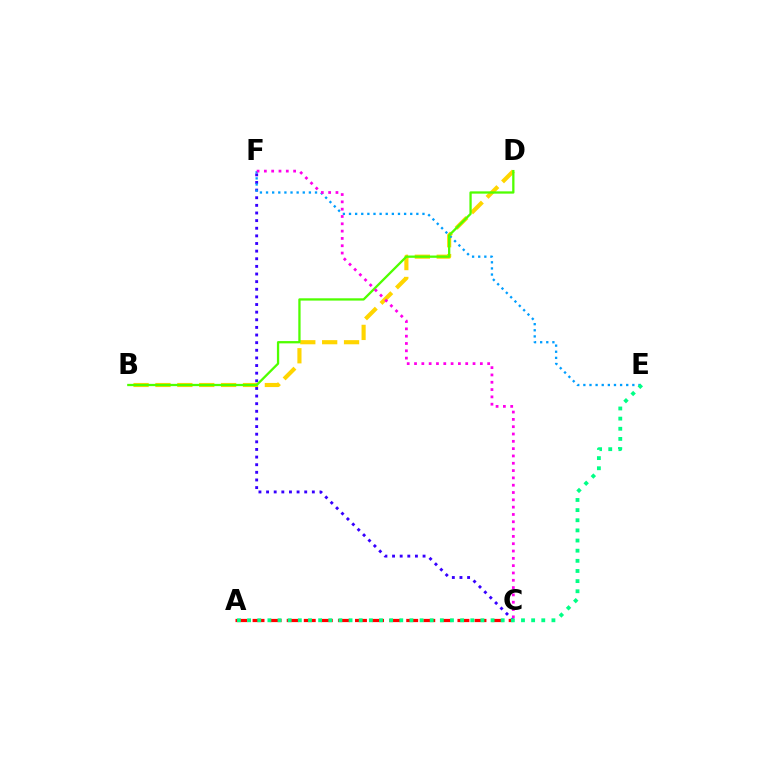{('C', 'F'): [{'color': '#3700ff', 'line_style': 'dotted', 'thickness': 2.07}, {'color': '#ff00ed', 'line_style': 'dotted', 'thickness': 1.99}], ('B', 'D'): [{'color': '#ffd500', 'line_style': 'dashed', 'thickness': 2.97}, {'color': '#4fff00', 'line_style': 'solid', 'thickness': 1.65}], ('E', 'F'): [{'color': '#009eff', 'line_style': 'dotted', 'thickness': 1.66}], ('A', 'C'): [{'color': '#ff0000', 'line_style': 'dashed', 'thickness': 2.32}], ('A', 'E'): [{'color': '#00ff86', 'line_style': 'dotted', 'thickness': 2.76}]}